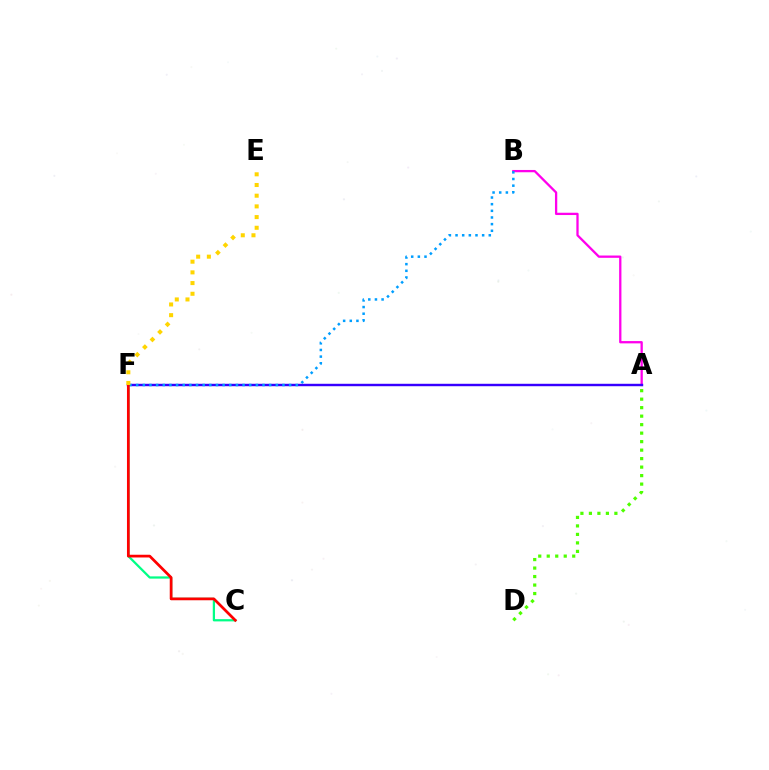{('A', 'B'): [{'color': '#ff00ed', 'line_style': 'solid', 'thickness': 1.65}], ('A', 'F'): [{'color': '#3700ff', 'line_style': 'solid', 'thickness': 1.75}], ('C', 'F'): [{'color': '#00ff86', 'line_style': 'solid', 'thickness': 1.62}, {'color': '#ff0000', 'line_style': 'solid', 'thickness': 1.97}], ('B', 'F'): [{'color': '#009eff', 'line_style': 'dotted', 'thickness': 1.81}], ('A', 'D'): [{'color': '#4fff00', 'line_style': 'dotted', 'thickness': 2.31}], ('E', 'F'): [{'color': '#ffd500', 'line_style': 'dotted', 'thickness': 2.91}]}